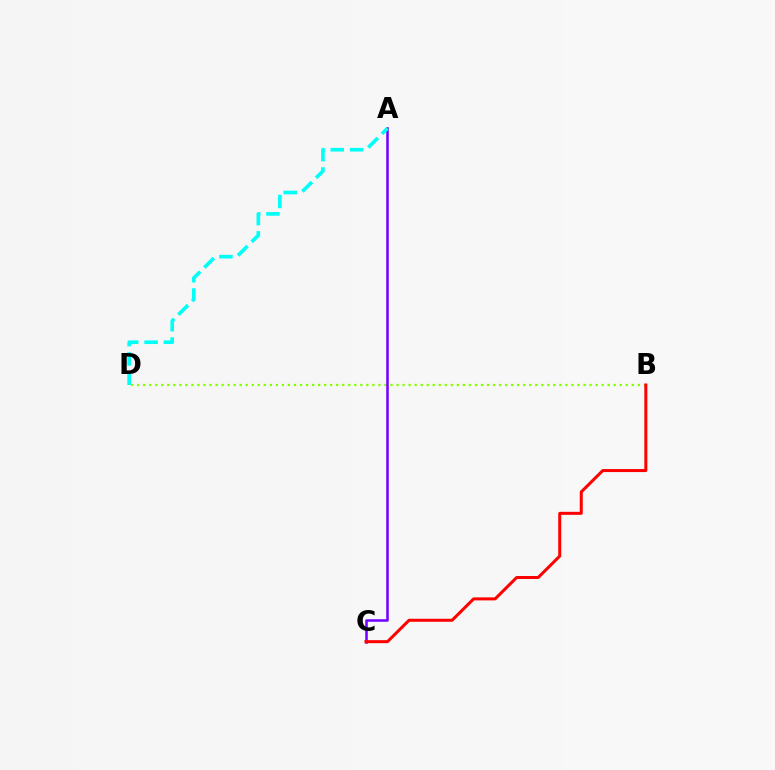{('B', 'D'): [{'color': '#84ff00', 'line_style': 'dotted', 'thickness': 1.64}], ('A', 'C'): [{'color': '#7200ff', 'line_style': 'solid', 'thickness': 1.83}], ('A', 'D'): [{'color': '#00fff6', 'line_style': 'dashed', 'thickness': 2.62}], ('B', 'C'): [{'color': '#ff0000', 'line_style': 'solid', 'thickness': 2.17}]}